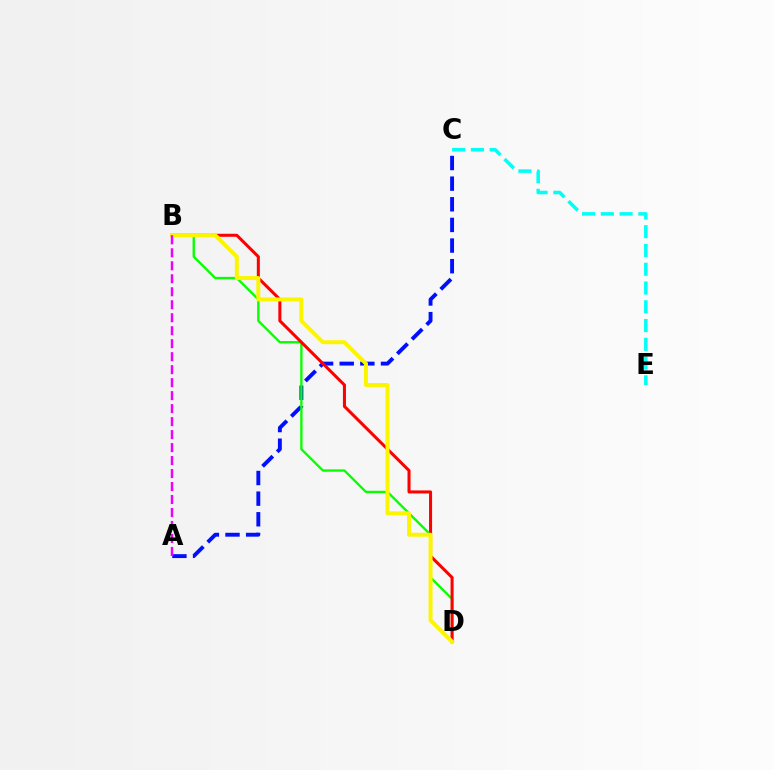{('A', 'C'): [{'color': '#0010ff', 'line_style': 'dashed', 'thickness': 2.8}], ('C', 'E'): [{'color': '#00fff6', 'line_style': 'dashed', 'thickness': 2.55}], ('B', 'D'): [{'color': '#08ff00', 'line_style': 'solid', 'thickness': 1.7}, {'color': '#ff0000', 'line_style': 'solid', 'thickness': 2.19}, {'color': '#fcf500', 'line_style': 'solid', 'thickness': 2.87}], ('A', 'B'): [{'color': '#ee00ff', 'line_style': 'dashed', 'thickness': 1.76}]}